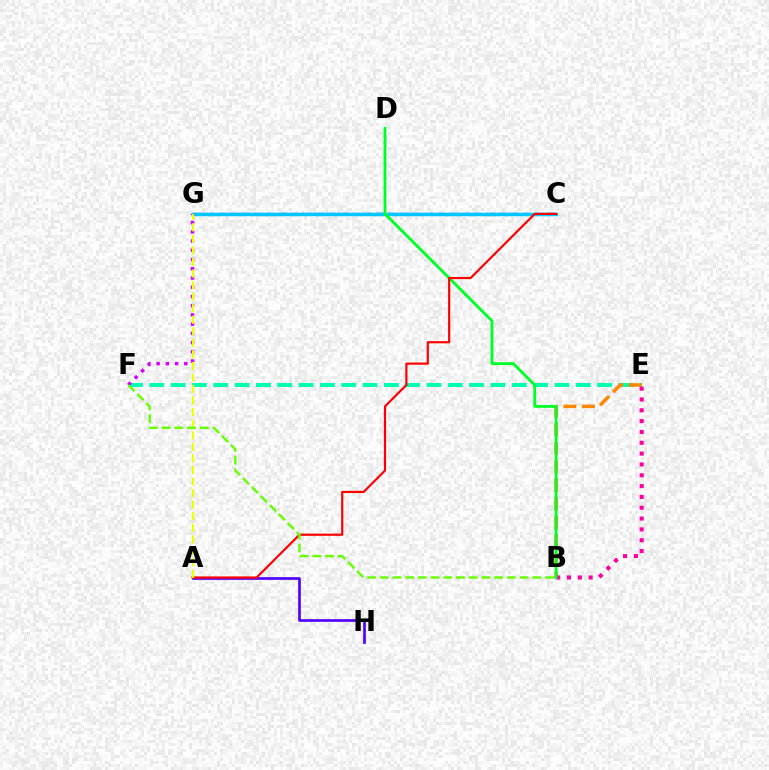{('E', 'F'): [{'color': '#00ffaf', 'line_style': 'dashed', 'thickness': 2.9}], ('C', 'G'): [{'color': '#003fff', 'line_style': 'dashed', 'thickness': 1.66}, {'color': '#00c7ff', 'line_style': 'solid', 'thickness': 2.51}], ('B', 'E'): [{'color': '#ff8800', 'line_style': 'dashed', 'thickness': 2.52}, {'color': '#ff00a0', 'line_style': 'dotted', 'thickness': 2.94}], ('A', 'H'): [{'color': '#4f00ff', 'line_style': 'solid', 'thickness': 1.92}], ('F', 'G'): [{'color': '#d600ff', 'line_style': 'dotted', 'thickness': 2.51}], ('B', 'D'): [{'color': '#00ff27', 'line_style': 'solid', 'thickness': 2.04}], ('A', 'C'): [{'color': '#ff0000', 'line_style': 'solid', 'thickness': 1.57}], ('A', 'G'): [{'color': '#eeff00', 'line_style': 'dashed', 'thickness': 1.57}], ('B', 'F'): [{'color': '#66ff00', 'line_style': 'dashed', 'thickness': 1.73}]}